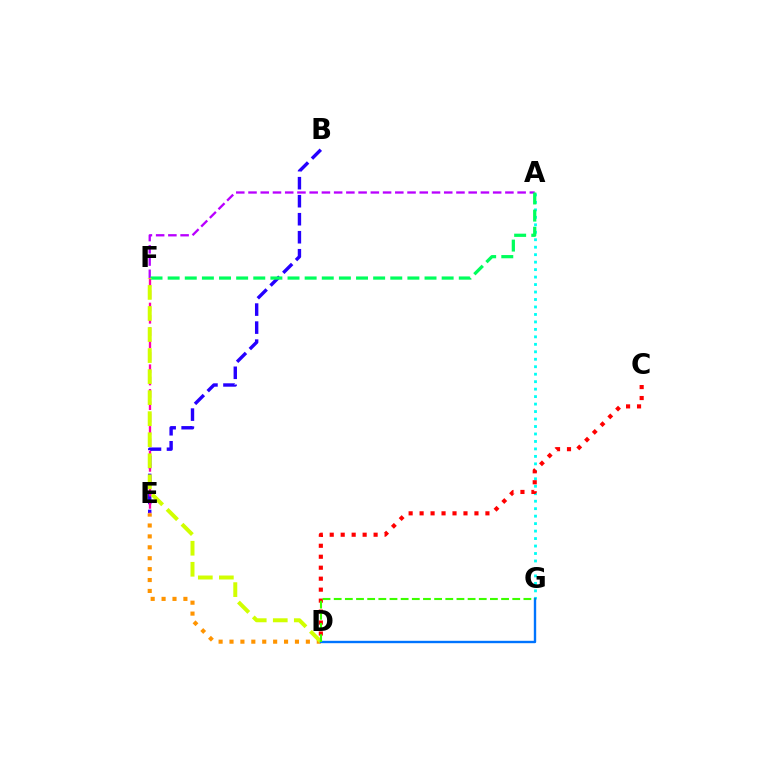{('A', 'G'): [{'color': '#00fff6', 'line_style': 'dotted', 'thickness': 2.03}], ('B', 'E'): [{'color': '#2500ff', 'line_style': 'dashed', 'thickness': 2.45}], ('E', 'F'): [{'color': '#ff00ac', 'line_style': 'dashed', 'thickness': 1.68}], ('D', 'E'): [{'color': '#ff9400', 'line_style': 'dotted', 'thickness': 2.96}], ('A', 'F'): [{'color': '#b900ff', 'line_style': 'dashed', 'thickness': 1.66}, {'color': '#00ff5c', 'line_style': 'dashed', 'thickness': 2.33}], ('D', 'F'): [{'color': '#d1ff00', 'line_style': 'dashed', 'thickness': 2.86}], ('C', 'D'): [{'color': '#ff0000', 'line_style': 'dotted', 'thickness': 2.98}], ('D', 'G'): [{'color': '#0074ff', 'line_style': 'solid', 'thickness': 1.71}, {'color': '#3dff00', 'line_style': 'dashed', 'thickness': 1.52}]}